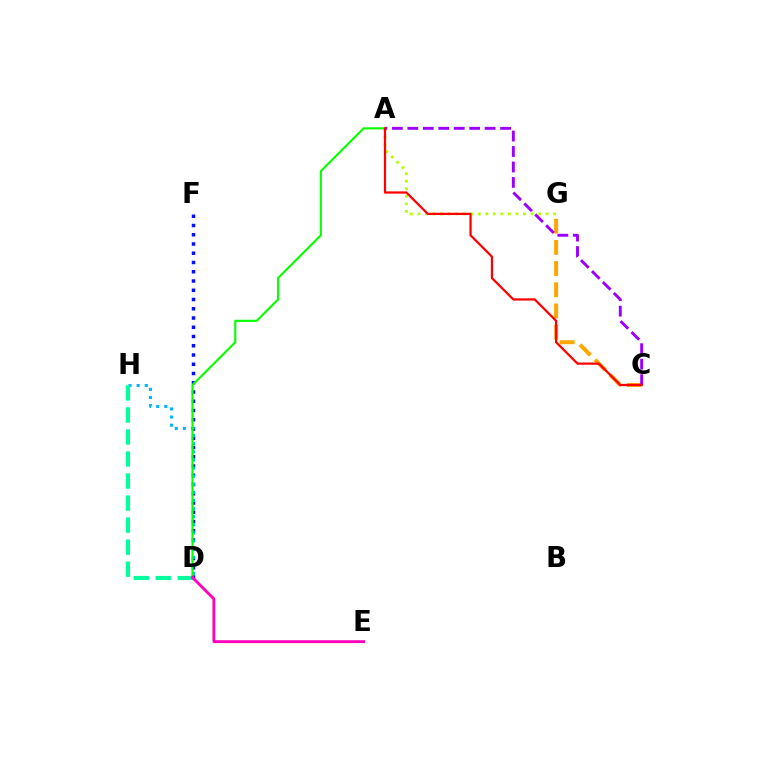{('A', 'G'): [{'color': '#b3ff00', 'line_style': 'dotted', 'thickness': 2.05}], ('C', 'G'): [{'color': '#ffa500', 'line_style': 'dashed', 'thickness': 2.88}], ('D', 'F'): [{'color': '#0010ff', 'line_style': 'dotted', 'thickness': 2.51}], ('D', 'H'): [{'color': '#00b5ff', 'line_style': 'dotted', 'thickness': 2.2}, {'color': '#00ff9d', 'line_style': 'dashed', 'thickness': 2.99}], ('A', 'C'): [{'color': '#9b00ff', 'line_style': 'dashed', 'thickness': 2.1}, {'color': '#ff0000', 'line_style': 'solid', 'thickness': 1.62}], ('A', 'D'): [{'color': '#08ff00', 'line_style': 'solid', 'thickness': 1.54}], ('D', 'E'): [{'color': '#ff00bd', 'line_style': 'solid', 'thickness': 2.06}]}